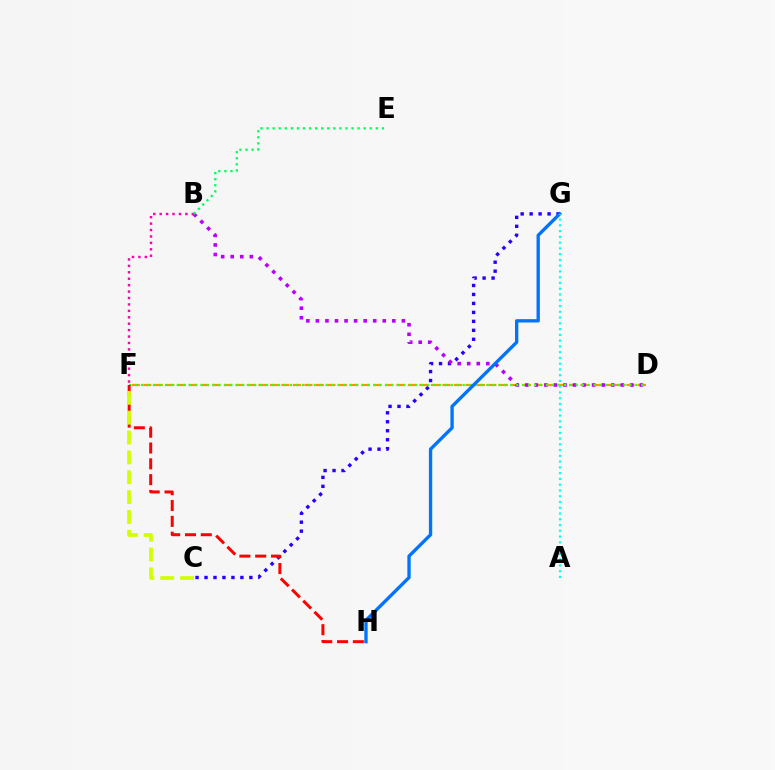{('C', 'G'): [{'color': '#2500ff', 'line_style': 'dotted', 'thickness': 2.44}], ('B', 'F'): [{'color': '#ff00ac', 'line_style': 'dotted', 'thickness': 1.75}], ('D', 'F'): [{'color': '#ff9400', 'line_style': 'dashed', 'thickness': 1.56}, {'color': '#3dff00', 'line_style': 'dotted', 'thickness': 1.62}], ('B', 'D'): [{'color': '#b900ff', 'line_style': 'dotted', 'thickness': 2.6}], ('F', 'H'): [{'color': '#ff0000', 'line_style': 'dashed', 'thickness': 2.15}], ('B', 'E'): [{'color': '#00ff5c', 'line_style': 'dotted', 'thickness': 1.65}], ('C', 'F'): [{'color': '#d1ff00', 'line_style': 'dashed', 'thickness': 2.7}], ('G', 'H'): [{'color': '#0074ff', 'line_style': 'solid', 'thickness': 2.4}], ('A', 'G'): [{'color': '#00fff6', 'line_style': 'dotted', 'thickness': 1.57}]}